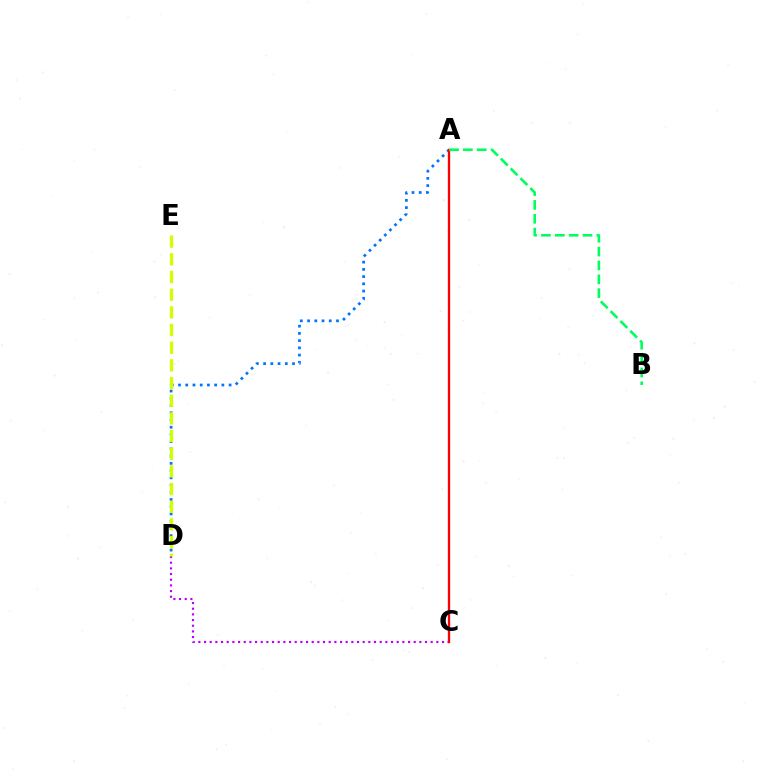{('A', 'D'): [{'color': '#0074ff', 'line_style': 'dotted', 'thickness': 1.96}], ('C', 'D'): [{'color': '#b900ff', 'line_style': 'dotted', 'thickness': 1.54}], ('D', 'E'): [{'color': '#d1ff00', 'line_style': 'dashed', 'thickness': 2.4}], ('A', 'C'): [{'color': '#ff0000', 'line_style': 'solid', 'thickness': 1.67}], ('A', 'B'): [{'color': '#00ff5c', 'line_style': 'dashed', 'thickness': 1.88}]}